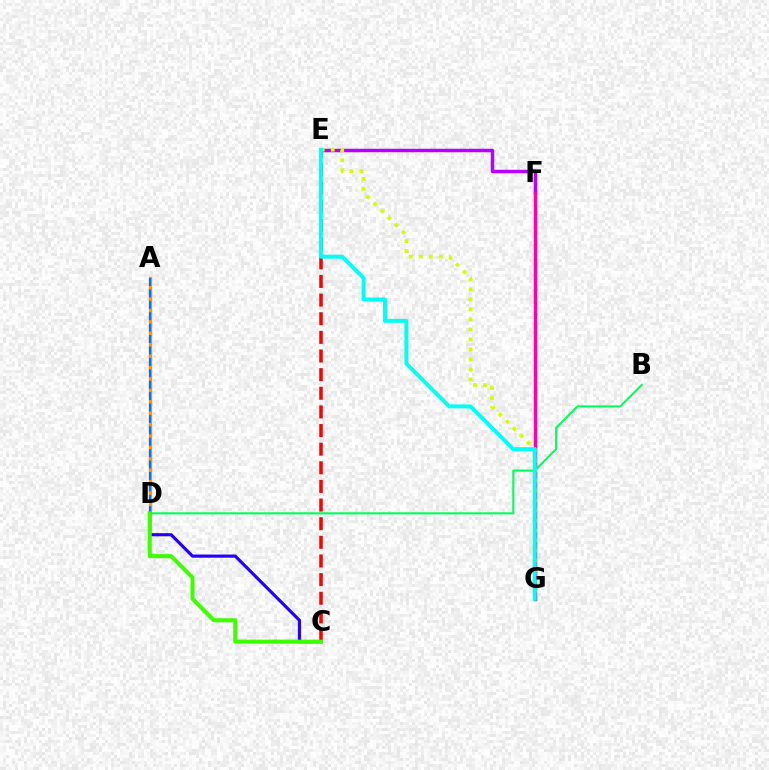{('C', 'E'): [{'color': '#ff0000', 'line_style': 'dashed', 'thickness': 2.53}], ('A', 'D'): [{'color': '#ff9400', 'line_style': 'solid', 'thickness': 2.39}, {'color': '#0074ff', 'line_style': 'dashed', 'thickness': 1.55}], ('E', 'F'): [{'color': '#b900ff', 'line_style': 'solid', 'thickness': 2.5}], ('F', 'G'): [{'color': '#ff00ac', 'line_style': 'solid', 'thickness': 2.49}], ('B', 'D'): [{'color': '#00ff5c', 'line_style': 'solid', 'thickness': 1.51}], ('E', 'G'): [{'color': '#d1ff00', 'line_style': 'dotted', 'thickness': 2.72}, {'color': '#00fff6', 'line_style': 'solid', 'thickness': 2.84}], ('C', 'D'): [{'color': '#2500ff', 'line_style': 'solid', 'thickness': 2.28}, {'color': '#3dff00', 'line_style': 'solid', 'thickness': 2.91}]}